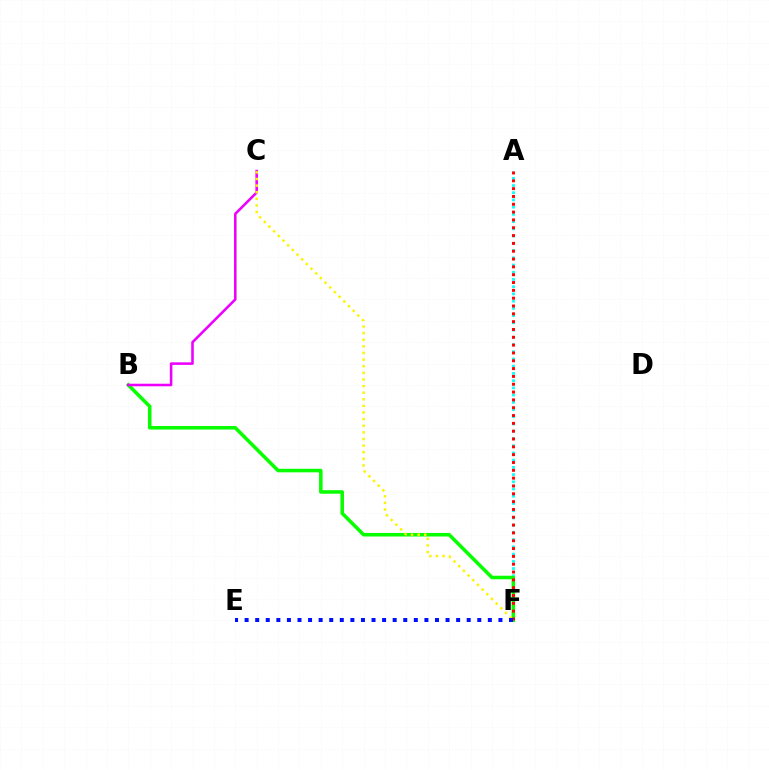{('A', 'F'): [{'color': '#00fff6', 'line_style': 'dotted', 'thickness': 1.96}, {'color': '#ff0000', 'line_style': 'dotted', 'thickness': 2.13}], ('B', 'F'): [{'color': '#08ff00', 'line_style': 'solid', 'thickness': 2.55}], ('B', 'C'): [{'color': '#ee00ff', 'line_style': 'solid', 'thickness': 1.85}], ('C', 'F'): [{'color': '#fcf500', 'line_style': 'dotted', 'thickness': 1.8}], ('E', 'F'): [{'color': '#0010ff', 'line_style': 'dotted', 'thickness': 2.87}]}